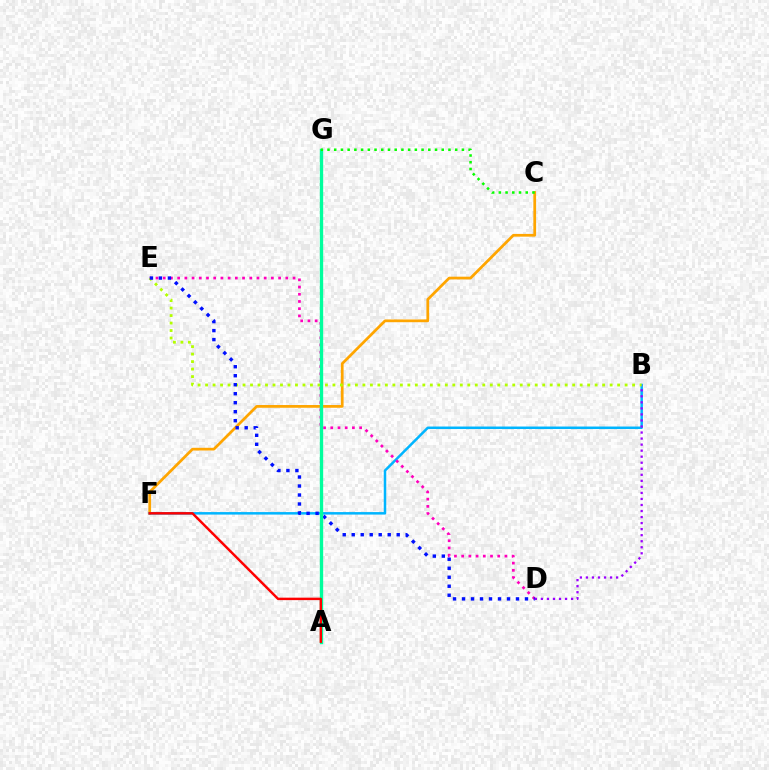{('C', 'F'): [{'color': '#ffa500', 'line_style': 'solid', 'thickness': 1.97}], ('B', 'F'): [{'color': '#00b5ff', 'line_style': 'solid', 'thickness': 1.8}], ('D', 'E'): [{'color': '#ff00bd', 'line_style': 'dotted', 'thickness': 1.96}, {'color': '#0010ff', 'line_style': 'dotted', 'thickness': 2.44}], ('B', 'D'): [{'color': '#9b00ff', 'line_style': 'dotted', 'thickness': 1.64}], ('B', 'E'): [{'color': '#b3ff00', 'line_style': 'dotted', 'thickness': 2.04}], ('A', 'G'): [{'color': '#00ff9d', 'line_style': 'solid', 'thickness': 2.41}], ('C', 'G'): [{'color': '#08ff00', 'line_style': 'dotted', 'thickness': 1.83}], ('A', 'F'): [{'color': '#ff0000', 'line_style': 'solid', 'thickness': 1.77}]}